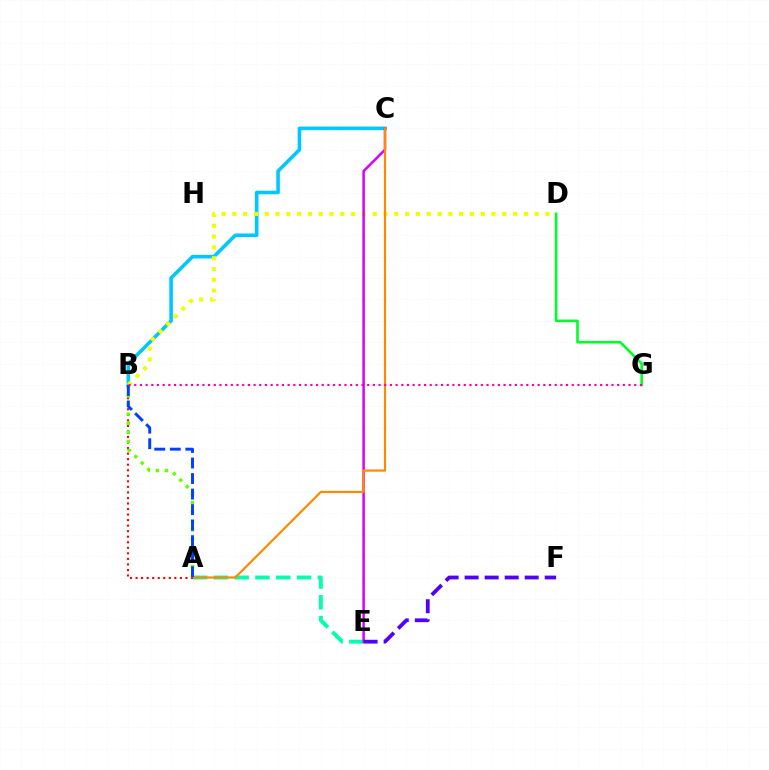{('B', 'C'): [{'color': '#00c7ff', 'line_style': 'solid', 'thickness': 2.59}], ('B', 'D'): [{'color': '#eeff00', 'line_style': 'dotted', 'thickness': 2.93}], ('A', 'E'): [{'color': '#00ffaf', 'line_style': 'dashed', 'thickness': 2.82}], ('C', 'E'): [{'color': '#d600ff', 'line_style': 'solid', 'thickness': 1.8}], ('E', 'F'): [{'color': '#4f00ff', 'line_style': 'dashed', 'thickness': 2.72}], ('A', 'C'): [{'color': '#ff8800', 'line_style': 'solid', 'thickness': 1.57}], ('A', 'B'): [{'color': '#ff0000', 'line_style': 'dotted', 'thickness': 1.5}, {'color': '#66ff00', 'line_style': 'dotted', 'thickness': 2.48}, {'color': '#003fff', 'line_style': 'dashed', 'thickness': 2.11}], ('D', 'G'): [{'color': '#00ff27', 'line_style': 'solid', 'thickness': 1.88}], ('B', 'G'): [{'color': '#ff00a0', 'line_style': 'dotted', 'thickness': 1.54}]}